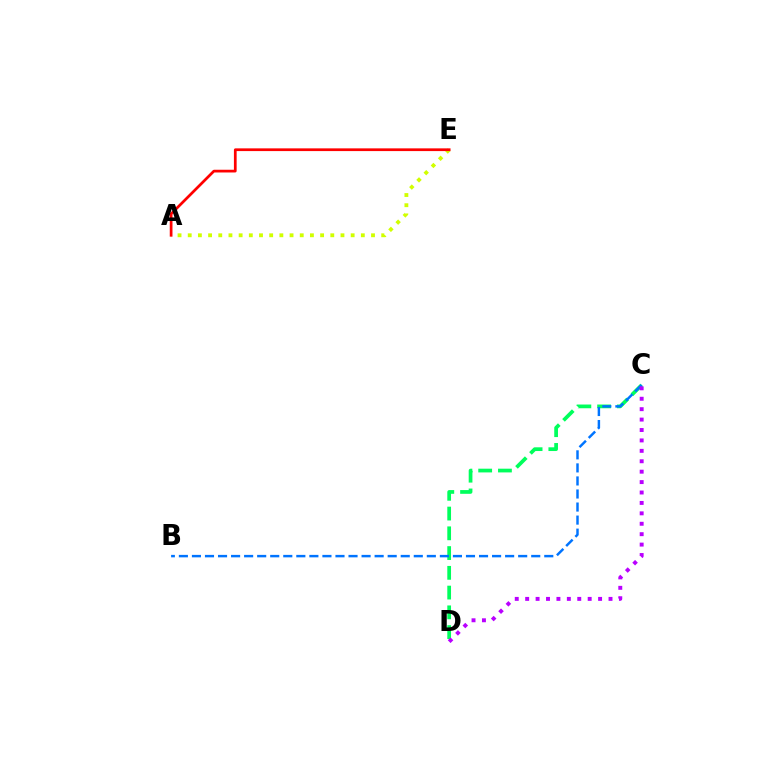{('C', 'D'): [{'color': '#00ff5c', 'line_style': 'dashed', 'thickness': 2.68}, {'color': '#b900ff', 'line_style': 'dotted', 'thickness': 2.83}], ('B', 'C'): [{'color': '#0074ff', 'line_style': 'dashed', 'thickness': 1.77}], ('A', 'E'): [{'color': '#d1ff00', 'line_style': 'dotted', 'thickness': 2.77}, {'color': '#ff0000', 'line_style': 'solid', 'thickness': 1.96}]}